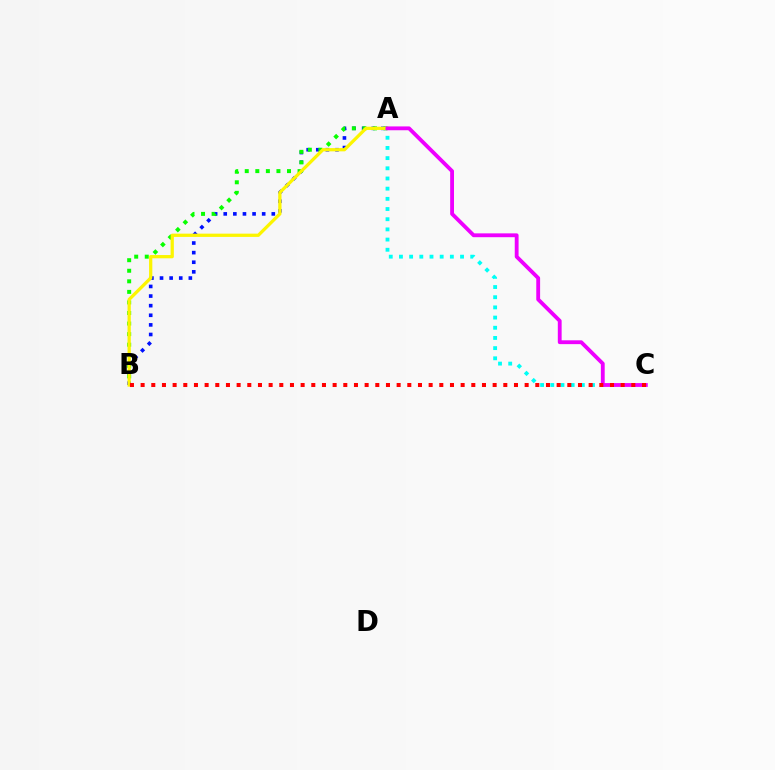{('A', 'B'): [{'color': '#0010ff', 'line_style': 'dotted', 'thickness': 2.61}, {'color': '#08ff00', 'line_style': 'dotted', 'thickness': 2.87}, {'color': '#fcf500', 'line_style': 'solid', 'thickness': 2.35}], ('A', 'C'): [{'color': '#00fff6', 'line_style': 'dotted', 'thickness': 2.77}, {'color': '#ee00ff', 'line_style': 'solid', 'thickness': 2.76}], ('B', 'C'): [{'color': '#ff0000', 'line_style': 'dotted', 'thickness': 2.9}]}